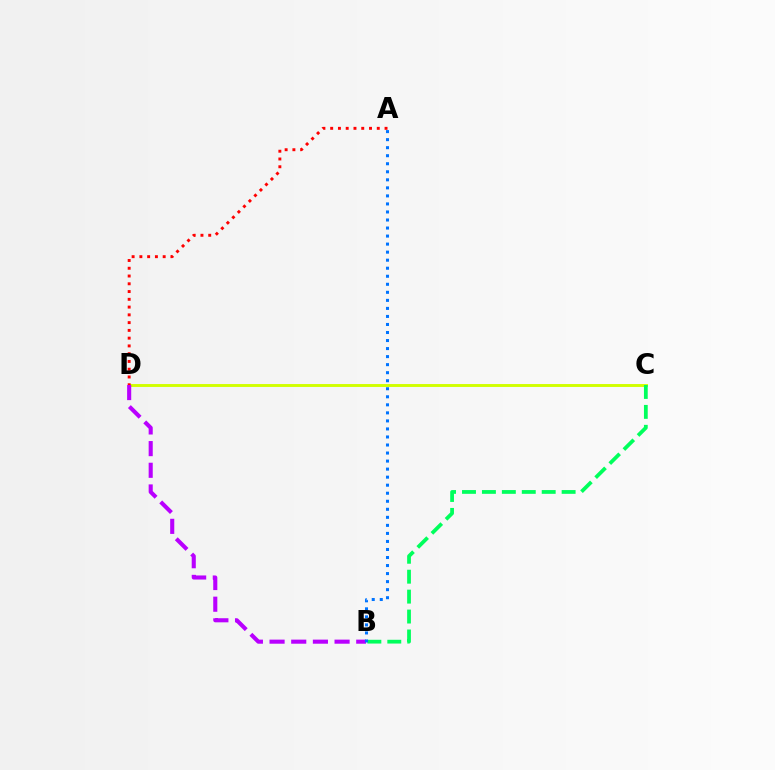{('C', 'D'): [{'color': '#d1ff00', 'line_style': 'solid', 'thickness': 2.09}], ('B', 'D'): [{'color': '#b900ff', 'line_style': 'dashed', 'thickness': 2.94}], ('A', 'D'): [{'color': '#ff0000', 'line_style': 'dotted', 'thickness': 2.11}], ('B', 'C'): [{'color': '#00ff5c', 'line_style': 'dashed', 'thickness': 2.71}], ('A', 'B'): [{'color': '#0074ff', 'line_style': 'dotted', 'thickness': 2.18}]}